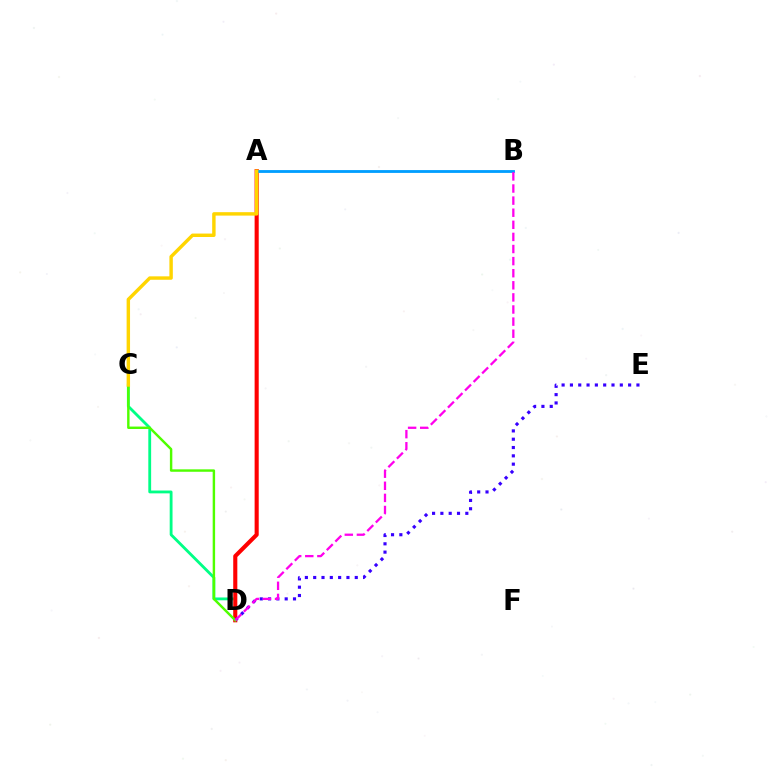{('C', 'D'): [{'color': '#00ff86', 'line_style': 'solid', 'thickness': 2.04}, {'color': '#4fff00', 'line_style': 'solid', 'thickness': 1.75}], ('A', 'D'): [{'color': '#ff0000', 'line_style': 'solid', 'thickness': 2.95}], ('D', 'E'): [{'color': '#3700ff', 'line_style': 'dotted', 'thickness': 2.26}], ('A', 'B'): [{'color': '#009eff', 'line_style': 'solid', 'thickness': 2.04}], ('B', 'D'): [{'color': '#ff00ed', 'line_style': 'dashed', 'thickness': 1.64}], ('A', 'C'): [{'color': '#ffd500', 'line_style': 'solid', 'thickness': 2.47}]}